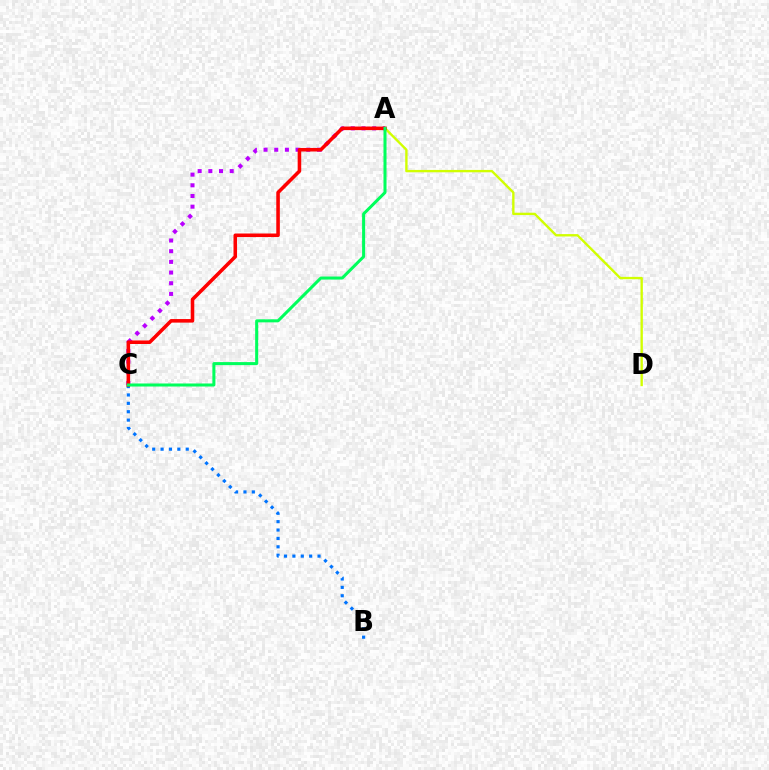{('A', 'C'): [{'color': '#b900ff', 'line_style': 'dotted', 'thickness': 2.9}, {'color': '#ff0000', 'line_style': 'solid', 'thickness': 2.56}, {'color': '#00ff5c', 'line_style': 'solid', 'thickness': 2.18}], ('B', 'C'): [{'color': '#0074ff', 'line_style': 'dotted', 'thickness': 2.28}], ('A', 'D'): [{'color': '#d1ff00', 'line_style': 'solid', 'thickness': 1.7}]}